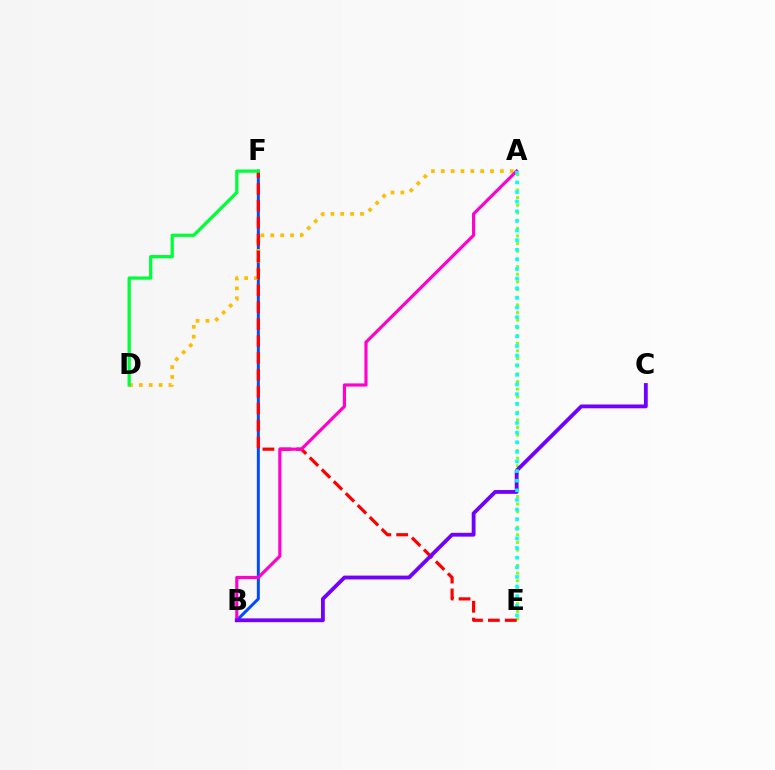{('B', 'F'): [{'color': '#004bff', 'line_style': 'solid', 'thickness': 2.14}], ('A', 'D'): [{'color': '#ffbd00', 'line_style': 'dotted', 'thickness': 2.68}], ('A', 'E'): [{'color': '#84ff00', 'line_style': 'dotted', 'thickness': 2.08}, {'color': '#00fff6', 'line_style': 'dotted', 'thickness': 2.61}], ('E', 'F'): [{'color': '#ff0000', 'line_style': 'dashed', 'thickness': 2.3}], ('A', 'B'): [{'color': '#ff00cf', 'line_style': 'solid', 'thickness': 2.28}], ('B', 'C'): [{'color': '#7200ff', 'line_style': 'solid', 'thickness': 2.75}], ('D', 'F'): [{'color': '#00ff39', 'line_style': 'solid', 'thickness': 2.36}]}